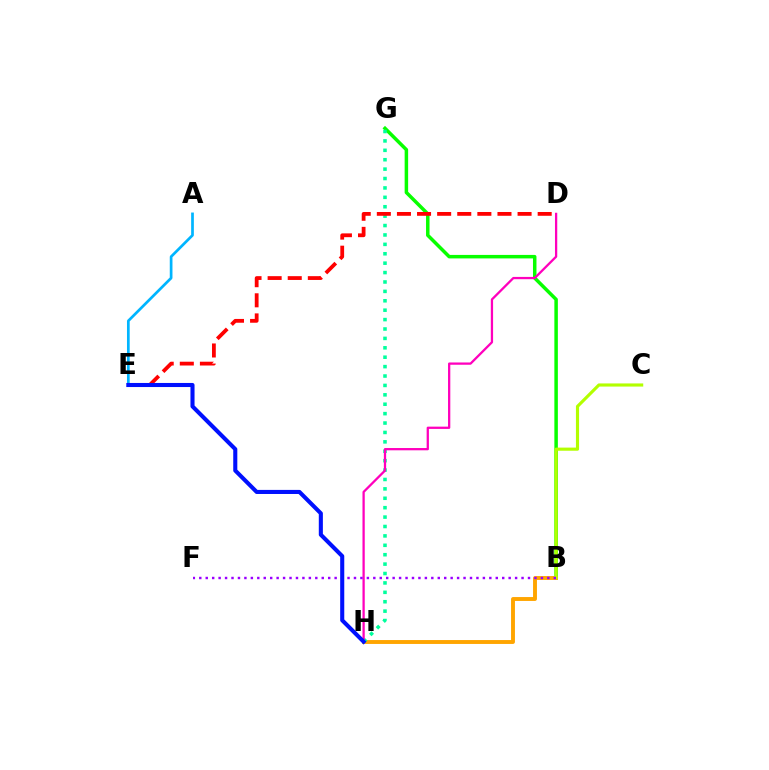{('B', 'G'): [{'color': '#08ff00', 'line_style': 'solid', 'thickness': 2.52}], ('B', 'H'): [{'color': '#ffa500', 'line_style': 'solid', 'thickness': 2.81}], ('G', 'H'): [{'color': '#00ff9d', 'line_style': 'dotted', 'thickness': 2.56}], ('D', 'H'): [{'color': '#ff00bd', 'line_style': 'solid', 'thickness': 1.64}], ('B', 'C'): [{'color': '#b3ff00', 'line_style': 'solid', 'thickness': 2.26}], ('D', 'E'): [{'color': '#ff0000', 'line_style': 'dashed', 'thickness': 2.73}], ('A', 'E'): [{'color': '#00b5ff', 'line_style': 'solid', 'thickness': 1.95}], ('B', 'F'): [{'color': '#9b00ff', 'line_style': 'dotted', 'thickness': 1.75}], ('E', 'H'): [{'color': '#0010ff', 'line_style': 'solid', 'thickness': 2.94}]}